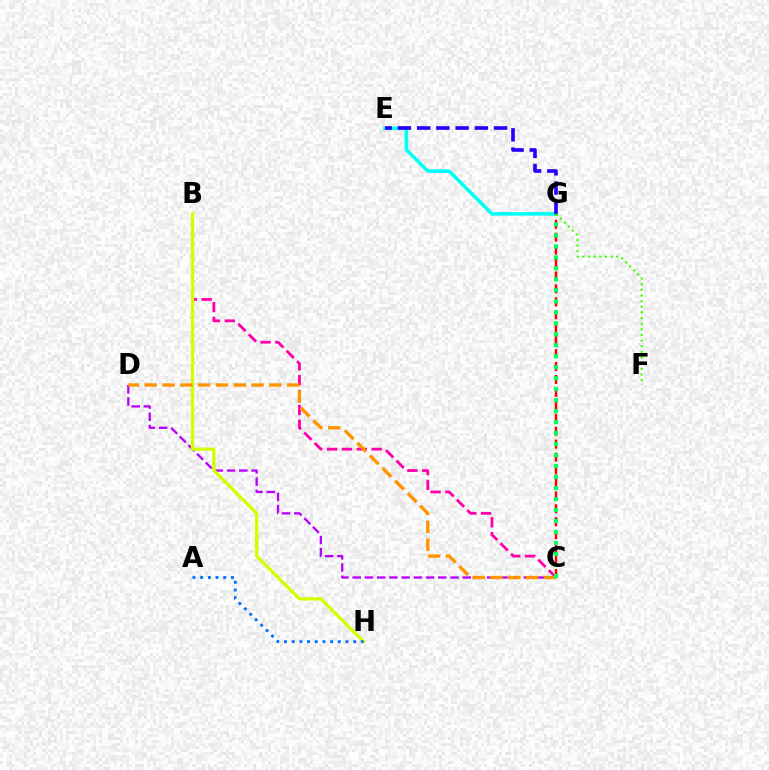{('C', 'G'): [{'color': '#ff0000', 'line_style': 'dashed', 'thickness': 1.76}, {'color': '#00ff5c', 'line_style': 'dotted', 'thickness': 2.98}], ('B', 'C'): [{'color': '#ff00ac', 'line_style': 'dashed', 'thickness': 2.02}], ('E', 'G'): [{'color': '#00fff6', 'line_style': 'solid', 'thickness': 2.54}, {'color': '#2500ff', 'line_style': 'dashed', 'thickness': 2.61}], ('C', 'D'): [{'color': '#b900ff', 'line_style': 'dashed', 'thickness': 1.66}, {'color': '#ff9400', 'line_style': 'dashed', 'thickness': 2.42}], ('B', 'H'): [{'color': '#d1ff00', 'line_style': 'solid', 'thickness': 2.35}], ('A', 'H'): [{'color': '#0074ff', 'line_style': 'dotted', 'thickness': 2.09}], ('F', 'G'): [{'color': '#3dff00', 'line_style': 'dotted', 'thickness': 1.53}]}